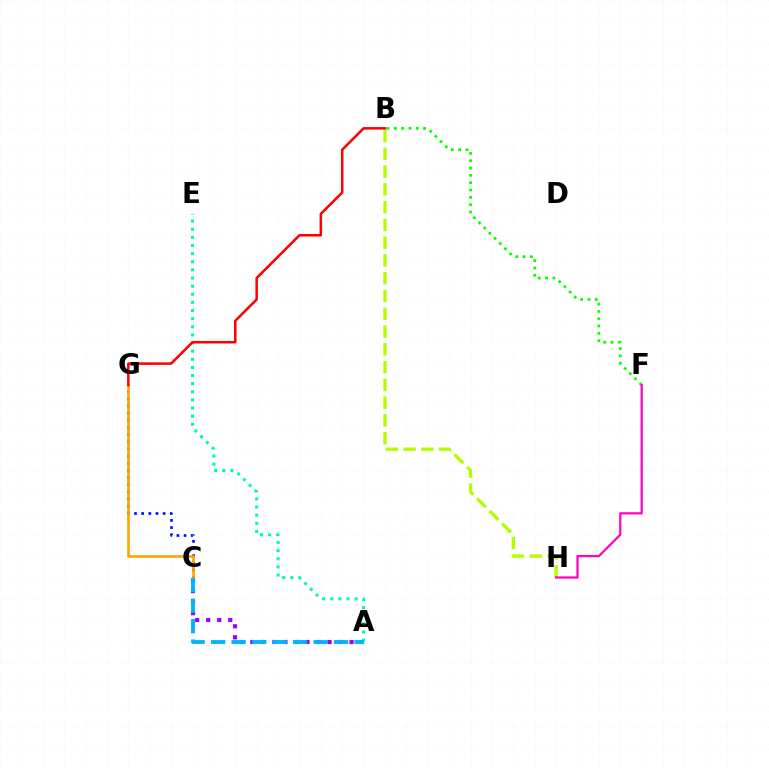{('C', 'G'): [{'color': '#0010ff', 'line_style': 'dotted', 'thickness': 1.94}, {'color': '#ffa500', 'line_style': 'solid', 'thickness': 1.91}], ('A', 'C'): [{'color': '#9b00ff', 'line_style': 'dotted', 'thickness': 3.0}, {'color': '#00b5ff', 'line_style': 'dashed', 'thickness': 2.78}], ('A', 'E'): [{'color': '#00ff9d', 'line_style': 'dotted', 'thickness': 2.21}], ('B', 'H'): [{'color': '#b3ff00', 'line_style': 'dashed', 'thickness': 2.41}], ('B', 'F'): [{'color': '#08ff00', 'line_style': 'dotted', 'thickness': 1.99}], ('F', 'H'): [{'color': '#ff00bd', 'line_style': 'solid', 'thickness': 1.59}], ('B', 'G'): [{'color': '#ff0000', 'line_style': 'solid', 'thickness': 1.81}]}